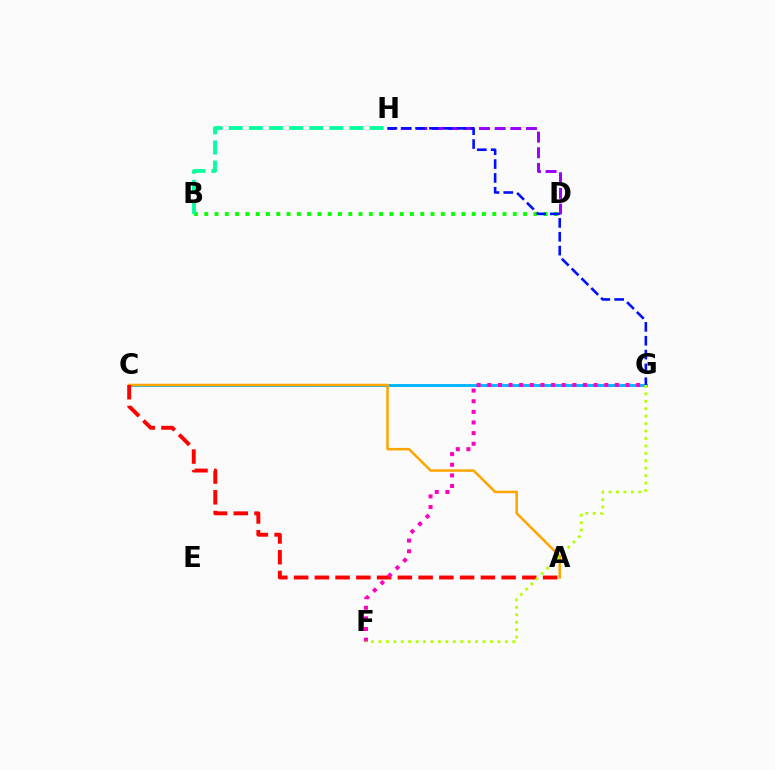{('C', 'G'): [{'color': '#00b5ff', 'line_style': 'solid', 'thickness': 2.07}], ('B', 'D'): [{'color': '#08ff00', 'line_style': 'dotted', 'thickness': 2.79}], ('A', 'C'): [{'color': '#ffa500', 'line_style': 'solid', 'thickness': 1.82}, {'color': '#ff0000', 'line_style': 'dashed', 'thickness': 2.82}], ('B', 'H'): [{'color': '#00ff9d', 'line_style': 'dashed', 'thickness': 2.73}], ('F', 'G'): [{'color': '#ff00bd', 'line_style': 'dotted', 'thickness': 2.89}, {'color': '#b3ff00', 'line_style': 'dotted', 'thickness': 2.02}], ('D', 'H'): [{'color': '#9b00ff', 'line_style': 'dashed', 'thickness': 2.13}], ('G', 'H'): [{'color': '#0010ff', 'line_style': 'dashed', 'thickness': 1.88}]}